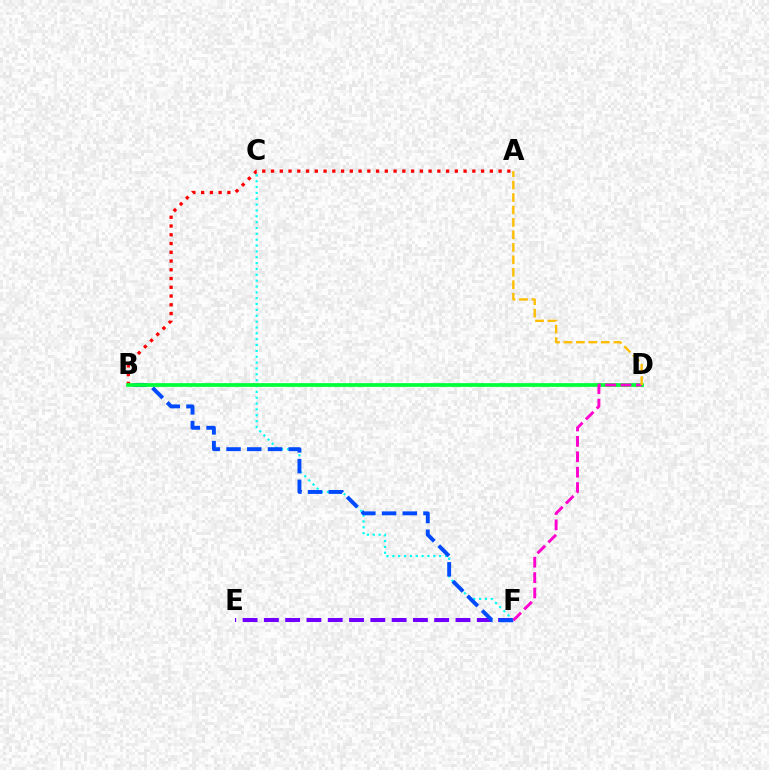{('A', 'B'): [{'color': '#ff0000', 'line_style': 'dotted', 'thickness': 2.38}], ('B', 'D'): [{'color': '#84ff00', 'line_style': 'dotted', 'thickness': 1.59}, {'color': '#00ff39', 'line_style': 'solid', 'thickness': 2.67}], ('E', 'F'): [{'color': '#7200ff', 'line_style': 'dashed', 'thickness': 2.89}], ('C', 'F'): [{'color': '#00fff6', 'line_style': 'dotted', 'thickness': 1.59}], ('B', 'F'): [{'color': '#004bff', 'line_style': 'dashed', 'thickness': 2.81}], ('D', 'F'): [{'color': '#ff00cf', 'line_style': 'dashed', 'thickness': 2.09}], ('A', 'D'): [{'color': '#ffbd00', 'line_style': 'dashed', 'thickness': 1.69}]}